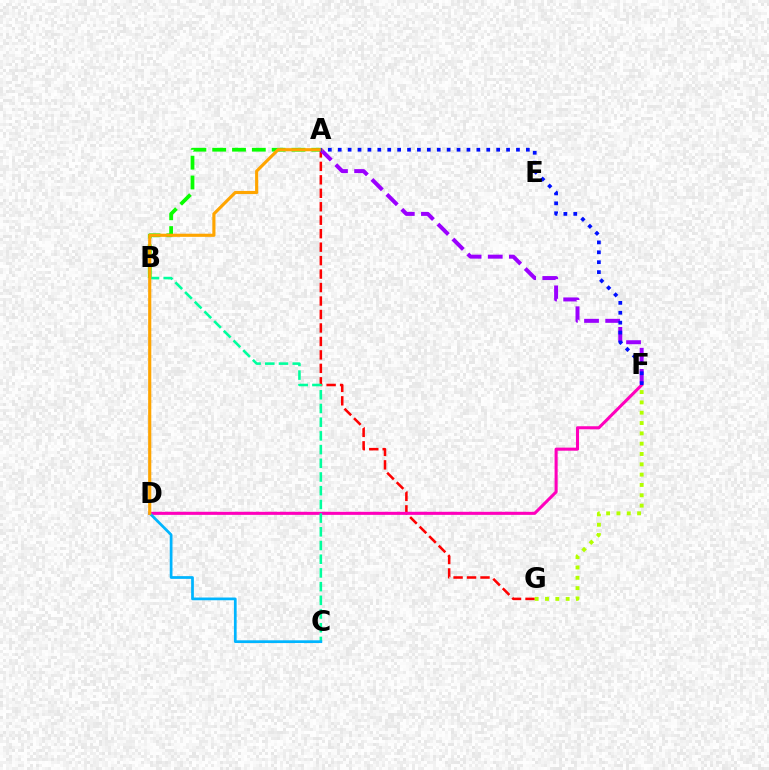{('A', 'G'): [{'color': '#ff0000', 'line_style': 'dashed', 'thickness': 1.83}], ('A', 'B'): [{'color': '#08ff00', 'line_style': 'dashed', 'thickness': 2.69}], ('D', 'F'): [{'color': '#ff00bd', 'line_style': 'solid', 'thickness': 2.21}], ('B', 'C'): [{'color': '#00ff9d', 'line_style': 'dashed', 'thickness': 1.86}], ('C', 'D'): [{'color': '#00b5ff', 'line_style': 'solid', 'thickness': 1.97}], ('A', 'F'): [{'color': '#9b00ff', 'line_style': 'dashed', 'thickness': 2.87}, {'color': '#0010ff', 'line_style': 'dotted', 'thickness': 2.69}], ('A', 'D'): [{'color': '#ffa500', 'line_style': 'solid', 'thickness': 2.26}], ('F', 'G'): [{'color': '#b3ff00', 'line_style': 'dotted', 'thickness': 2.8}]}